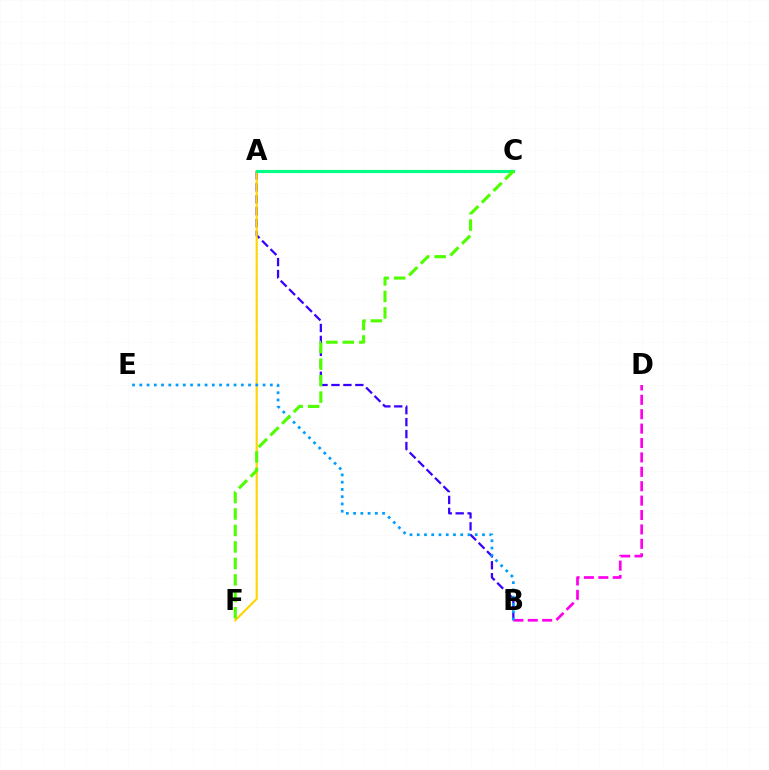{('A', 'B'): [{'color': '#3700ff', 'line_style': 'dashed', 'thickness': 1.62}], ('B', 'D'): [{'color': '#ff00ed', 'line_style': 'dashed', 'thickness': 1.96}], ('A', 'C'): [{'color': '#ff0000', 'line_style': 'solid', 'thickness': 1.95}, {'color': '#00ff86', 'line_style': 'solid', 'thickness': 2.27}], ('A', 'F'): [{'color': '#ffd500', 'line_style': 'solid', 'thickness': 1.53}], ('B', 'E'): [{'color': '#009eff', 'line_style': 'dotted', 'thickness': 1.97}], ('C', 'F'): [{'color': '#4fff00', 'line_style': 'dashed', 'thickness': 2.24}]}